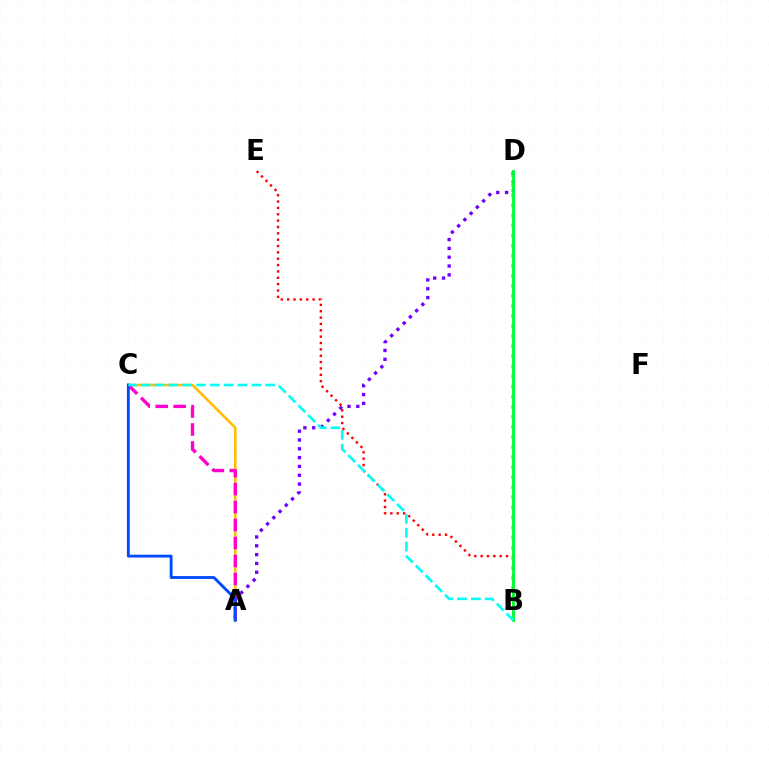{('B', 'D'): [{'color': '#84ff00', 'line_style': 'dotted', 'thickness': 2.73}, {'color': '#00ff39', 'line_style': 'solid', 'thickness': 2.06}], ('B', 'E'): [{'color': '#ff0000', 'line_style': 'dotted', 'thickness': 1.73}], ('A', 'D'): [{'color': '#7200ff', 'line_style': 'dotted', 'thickness': 2.4}], ('A', 'C'): [{'color': '#ffbd00', 'line_style': 'solid', 'thickness': 1.82}, {'color': '#ff00cf', 'line_style': 'dashed', 'thickness': 2.44}, {'color': '#004bff', 'line_style': 'solid', 'thickness': 2.07}], ('B', 'C'): [{'color': '#00fff6', 'line_style': 'dashed', 'thickness': 1.88}]}